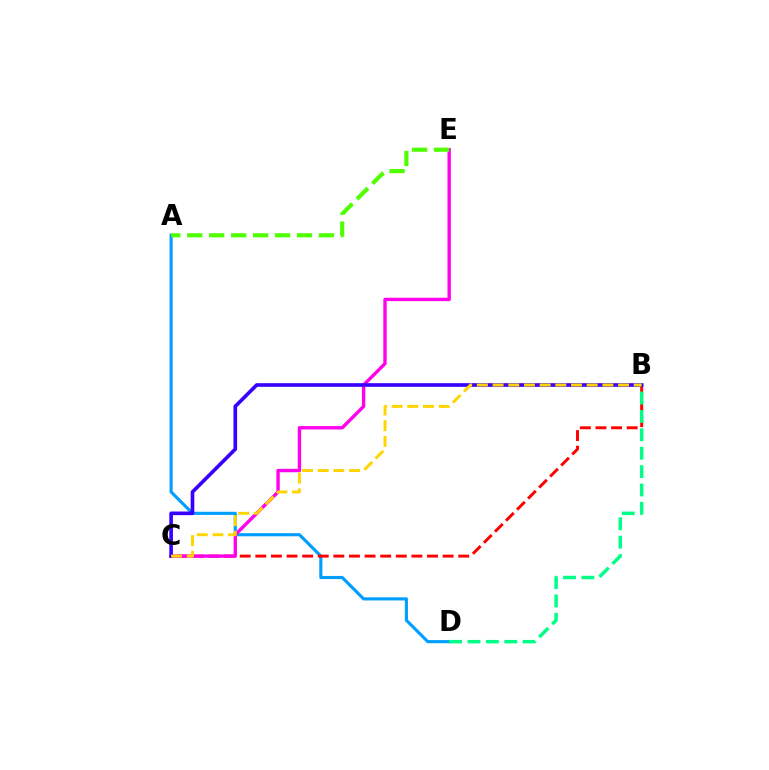{('A', 'D'): [{'color': '#009eff', 'line_style': 'solid', 'thickness': 2.25}], ('B', 'C'): [{'color': '#ff0000', 'line_style': 'dashed', 'thickness': 2.12}, {'color': '#3700ff', 'line_style': 'solid', 'thickness': 2.62}, {'color': '#ffd500', 'line_style': 'dashed', 'thickness': 2.13}], ('C', 'E'): [{'color': '#ff00ed', 'line_style': 'solid', 'thickness': 2.43}], ('B', 'D'): [{'color': '#00ff86', 'line_style': 'dashed', 'thickness': 2.5}], ('A', 'E'): [{'color': '#4fff00', 'line_style': 'dashed', 'thickness': 2.98}]}